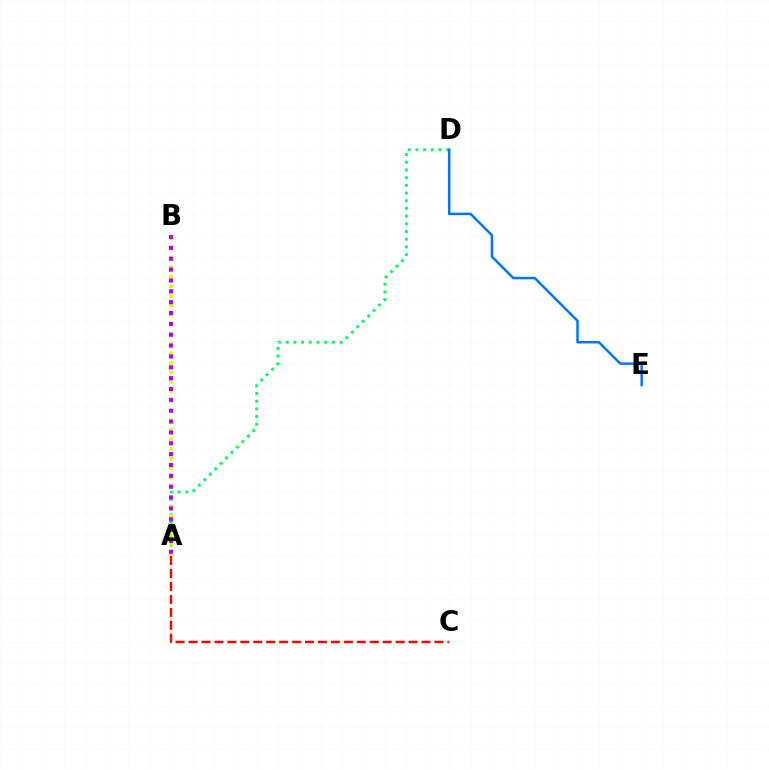{('A', 'D'): [{'color': '#00ff5c', 'line_style': 'dotted', 'thickness': 2.09}], ('A', 'B'): [{'color': '#d1ff00', 'line_style': 'dotted', 'thickness': 2.6}, {'color': '#b900ff', 'line_style': 'dotted', 'thickness': 2.95}], ('A', 'C'): [{'color': '#ff0000', 'line_style': 'dashed', 'thickness': 1.76}], ('D', 'E'): [{'color': '#0074ff', 'line_style': 'solid', 'thickness': 1.79}]}